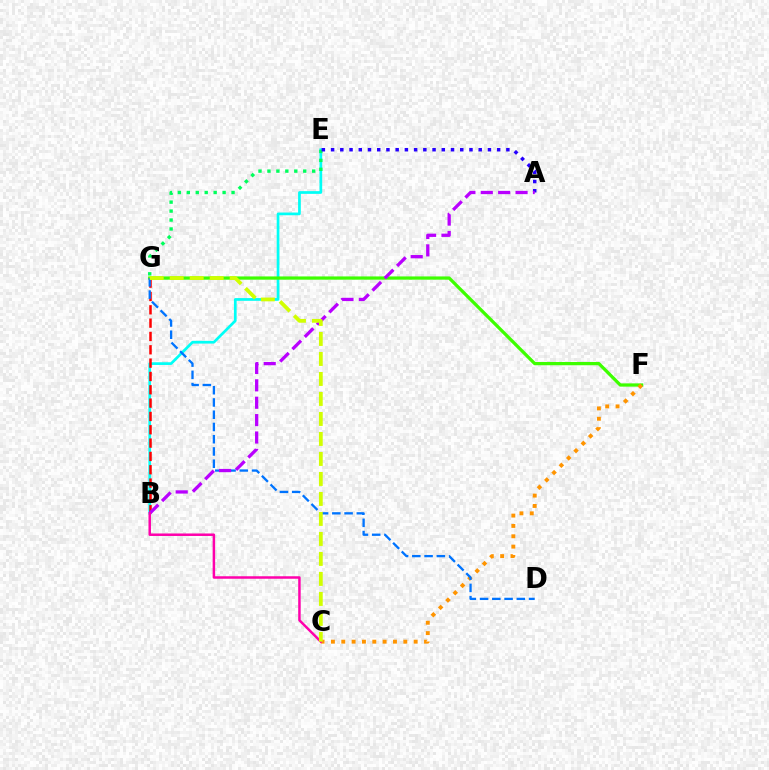{('B', 'E'): [{'color': '#00fff6', 'line_style': 'solid', 'thickness': 1.95}], ('E', 'G'): [{'color': '#00ff5c', 'line_style': 'dotted', 'thickness': 2.43}], ('B', 'G'): [{'color': '#ff0000', 'line_style': 'dashed', 'thickness': 1.81}], ('F', 'G'): [{'color': '#3dff00', 'line_style': 'solid', 'thickness': 2.34}], ('C', 'F'): [{'color': '#ff9400', 'line_style': 'dotted', 'thickness': 2.81}], ('A', 'E'): [{'color': '#2500ff', 'line_style': 'dotted', 'thickness': 2.51}], ('D', 'G'): [{'color': '#0074ff', 'line_style': 'dashed', 'thickness': 1.66}], ('A', 'B'): [{'color': '#b900ff', 'line_style': 'dashed', 'thickness': 2.36}], ('B', 'C'): [{'color': '#ff00ac', 'line_style': 'solid', 'thickness': 1.79}], ('C', 'G'): [{'color': '#d1ff00', 'line_style': 'dashed', 'thickness': 2.72}]}